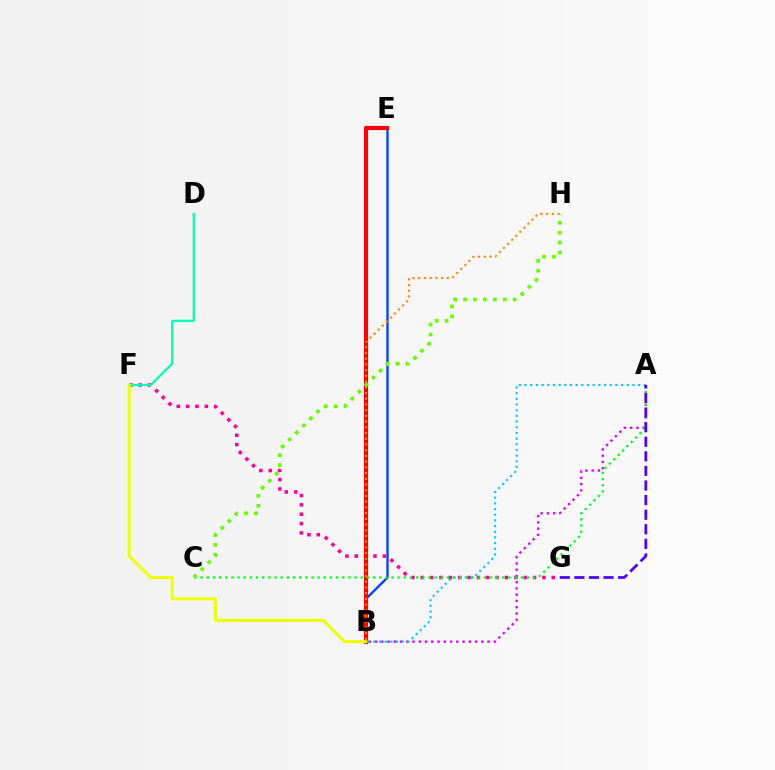{('F', 'G'): [{'color': '#ff00a0', 'line_style': 'dotted', 'thickness': 2.54}], ('A', 'B'): [{'color': '#d600ff', 'line_style': 'dotted', 'thickness': 1.7}, {'color': '#00c7ff', 'line_style': 'dotted', 'thickness': 1.54}], ('B', 'E'): [{'color': '#003fff', 'line_style': 'solid', 'thickness': 1.67}, {'color': '#ff0000', 'line_style': 'solid', 'thickness': 2.99}], ('A', 'C'): [{'color': '#00ff27', 'line_style': 'dotted', 'thickness': 1.67}], ('A', 'G'): [{'color': '#4f00ff', 'line_style': 'dashed', 'thickness': 1.98}], ('D', 'F'): [{'color': '#00ffaf', 'line_style': 'solid', 'thickness': 1.61}], ('B', 'F'): [{'color': '#eeff00', 'line_style': 'solid', 'thickness': 2.18}], ('B', 'H'): [{'color': '#ff8800', 'line_style': 'dotted', 'thickness': 1.55}], ('C', 'H'): [{'color': '#66ff00', 'line_style': 'dotted', 'thickness': 2.7}]}